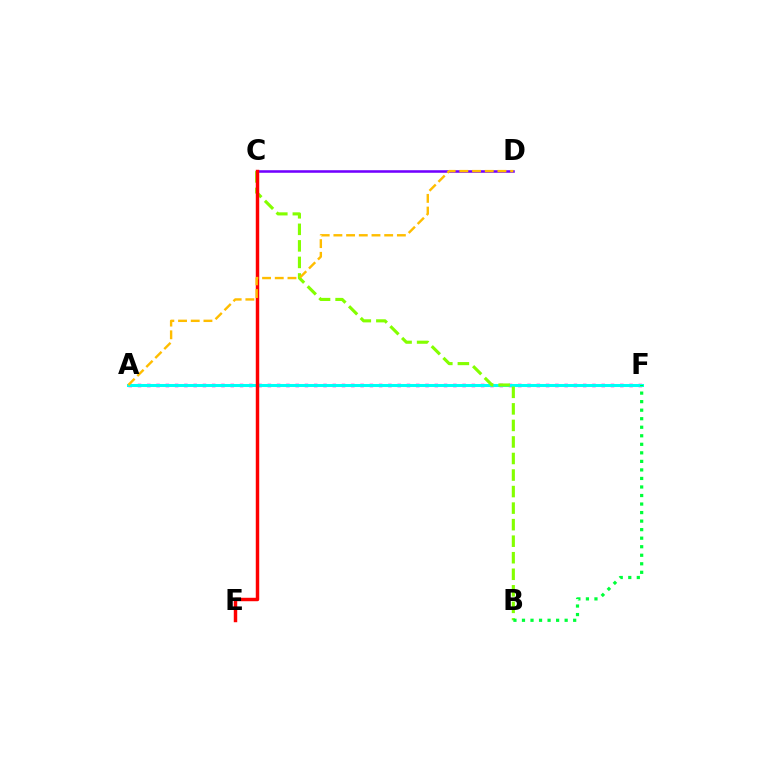{('A', 'F'): [{'color': '#004bff', 'line_style': 'solid', 'thickness': 2.01}, {'color': '#ff00cf', 'line_style': 'dotted', 'thickness': 2.52}, {'color': '#00fff6', 'line_style': 'solid', 'thickness': 2.17}], ('B', 'C'): [{'color': '#84ff00', 'line_style': 'dashed', 'thickness': 2.25}], ('C', 'D'): [{'color': '#7200ff', 'line_style': 'solid', 'thickness': 1.84}], ('C', 'E'): [{'color': '#ff0000', 'line_style': 'solid', 'thickness': 2.49}], ('A', 'D'): [{'color': '#ffbd00', 'line_style': 'dashed', 'thickness': 1.72}], ('B', 'F'): [{'color': '#00ff39', 'line_style': 'dotted', 'thickness': 2.32}]}